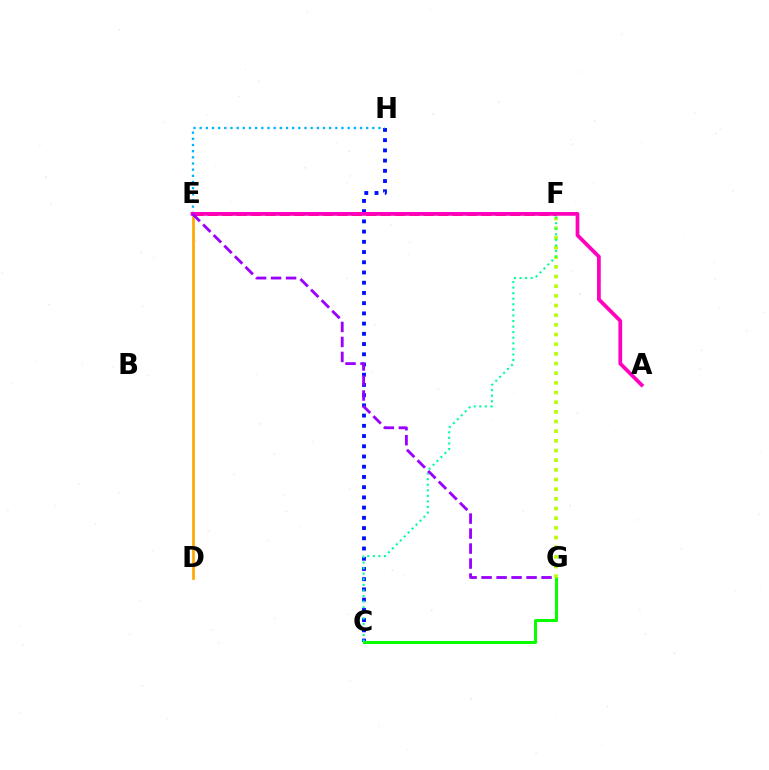{('C', 'H'): [{'color': '#0010ff', 'line_style': 'dotted', 'thickness': 2.78}], ('E', 'F'): [{'color': '#ff0000', 'line_style': 'dashed', 'thickness': 1.96}], ('C', 'G'): [{'color': '#08ff00', 'line_style': 'solid', 'thickness': 2.17}], ('F', 'G'): [{'color': '#b3ff00', 'line_style': 'dotted', 'thickness': 2.63}], ('D', 'E'): [{'color': '#ffa500', 'line_style': 'solid', 'thickness': 1.92}], ('E', 'H'): [{'color': '#00b5ff', 'line_style': 'dotted', 'thickness': 1.68}], ('A', 'E'): [{'color': '#ff00bd', 'line_style': 'solid', 'thickness': 2.69}], ('C', 'F'): [{'color': '#00ff9d', 'line_style': 'dotted', 'thickness': 1.51}], ('E', 'G'): [{'color': '#9b00ff', 'line_style': 'dashed', 'thickness': 2.04}]}